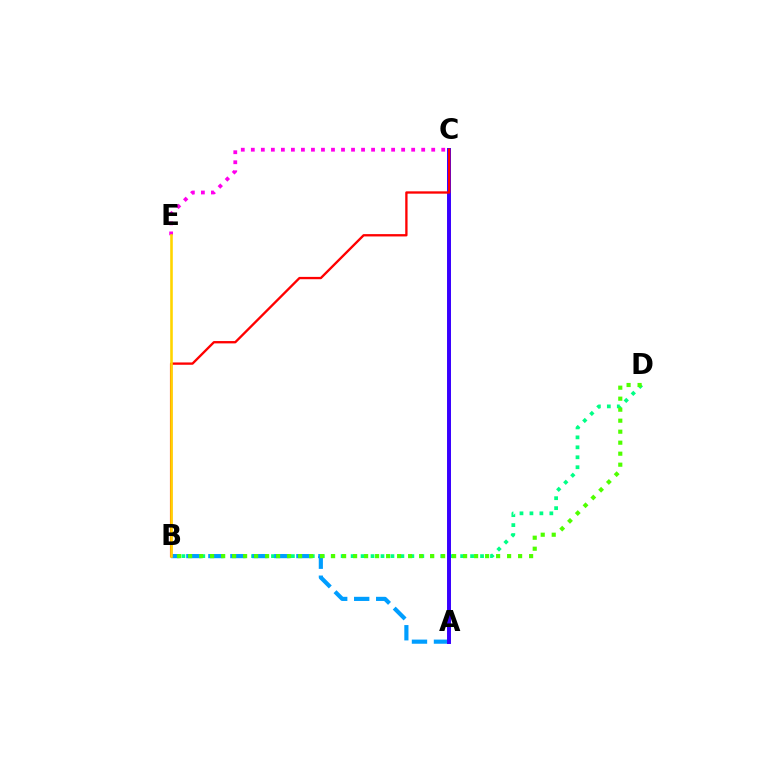{('B', 'D'): [{'color': '#00ff86', 'line_style': 'dotted', 'thickness': 2.7}, {'color': '#4fff00', 'line_style': 'dotted', 'thickness': 2.99}], ('A', 'B'): [{'color': '#009eff', 'line_style': 'dashed', 'thickness': 2.99}], ('C', 'E'): [{'color': '#ff00ed', 'line_style': 'dotted', 'thickness': 2.72}], ('A', 'C'): [{'color': '#3700ff', 'line_style': 'solid', 'thickness': 2.84}], ('B', 'C'): [{'color': '#ff0000', 'line_style': 'solid', 'thickness': 1.68}], ('B', 'E'): [{'color': '#ffd500', 'line_style': 'solid', 'thickness': 1.88}]}